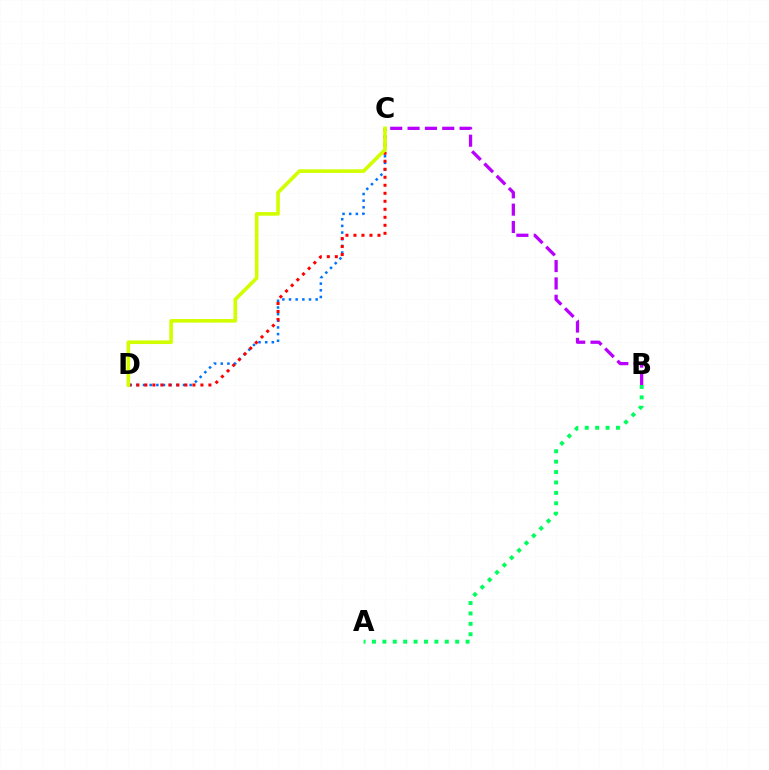{('C', 'D'): [{'color': '#0074ff', 'line_style': 'dotted', 'thickness': 1.81}, {'color': '#ff0000', 'line_style': 'dotted', 'thickness': 2.17}, {'color': '#d1ff00', 'line_style': 'solid', 'thickness': 2.61}], ('B', 'C'): [{'color': '#b900ff', 'line_style': 'dashed', 'thickness': 2.36}], ('A', 'B'): [{'color': '#00ff5c', 'line_style': 'dotted', 'thickness': 2.83}]}